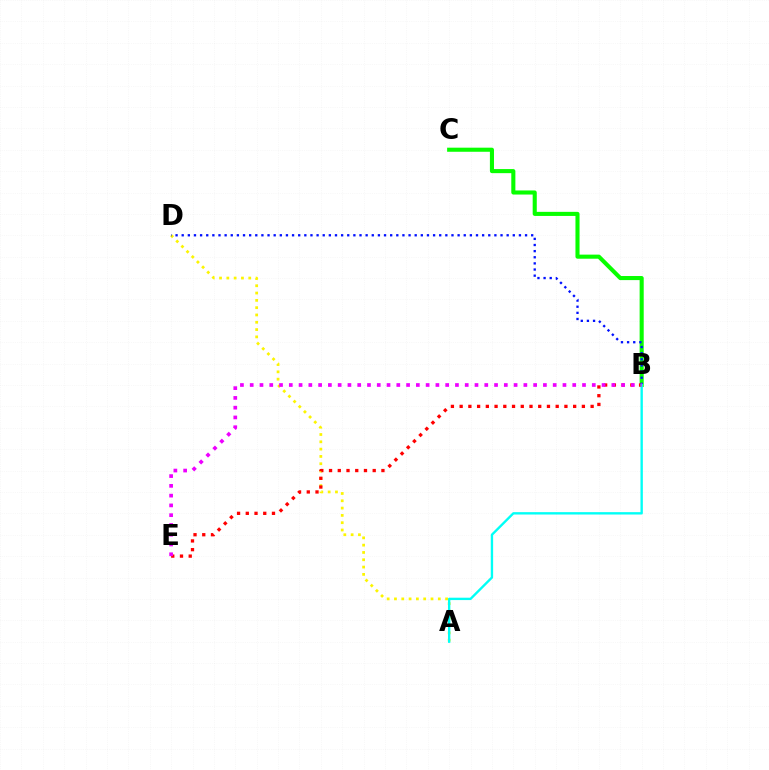{('B', 'C'): [{'color': '#08ff00', 'line_style': 'solid', 'thickness': 2.94}], ('A', 'D'): [{'color': '#fcf500', 'line_style': 'dotted', 'thickness': 1.98}], ('B', 'E'): [{'color': '#ff0000', 'line_style': 'dotted', 'thickness': 2.37}, {'color': '#ee00ff', 'line_style': 'dotted', 'thickness': 2.66}], ('B', 'D'): [{'color': '#0010ff', 'line_style': 'dotted', 'thickness': 1.67}], ('A', 'B'): [{'color': '#00fff6', 'line_style': 'solid', 'thickness': 1.71}]}